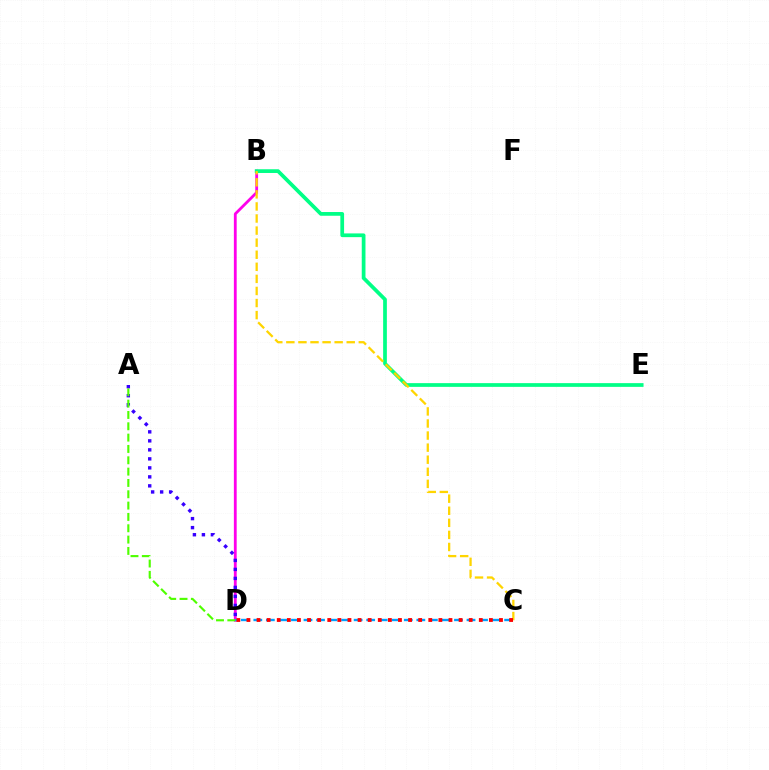{('B', 'D'): [{'color': '#ff00ed', 'line_style': 'solid', 'thickness': 2.02}], ('C', 'D'): [{'color': '#009eff', 'line_style': 'dashed', 'thickness': 1.7}, {'color': '#ff0000', 'line_style': 'dotted', 'thickness': 2.74}], ('A', 'D'): [{'color': '#3700ff', 'line_style': 'dotted', 'thickness': 2.45}, {'color': '#4fff00', 'line_style': 'dashed', 'thickness': 1.54}], ('B', 'E'): [{'color': '#00ff86', 'line_style': 'solid', 'thickness': 2.69}], ('B', 'C'): [{'color': '#ffd500', 'line_style': 'dashed', 'thickness': 1.64}]}